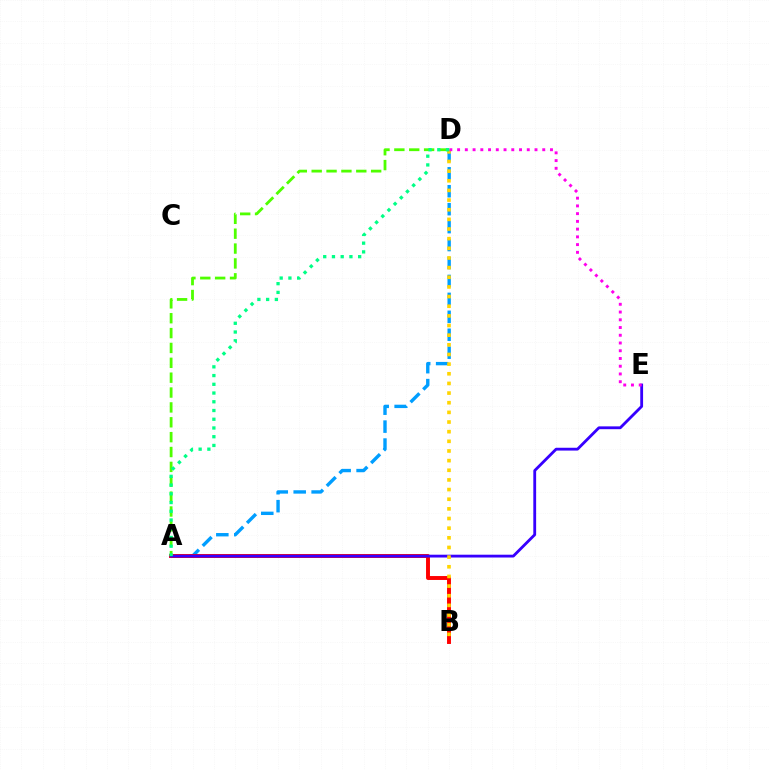{('A', 'D'): [{'color': '#009eff', 'line_style': 'dashed', 'thickness': 2.44}, {'color': '#4fff00', 'line_style': 'dashed', 'thickness': 2.02}, {'color': '#00ff86', 'line_style': 'dotted', 'thickness': 2.37}], ('A', 'B'): [{'color': '#ff0000', 'line_style': 'solid', 'thickness': 2.83}], ('A', 'E'): [{'color': '#3700ff', 'line_style': 'solid', 'thickness': 2.03}], ('B', 'D'): [{'color': '#ffd500', 'line_style': 'dotted', 'thickness': 2.62}], ('D', 'E'): [{'color': '#ff00ed', 'line_style': 'dotted', 'thickness': 2.1}]}